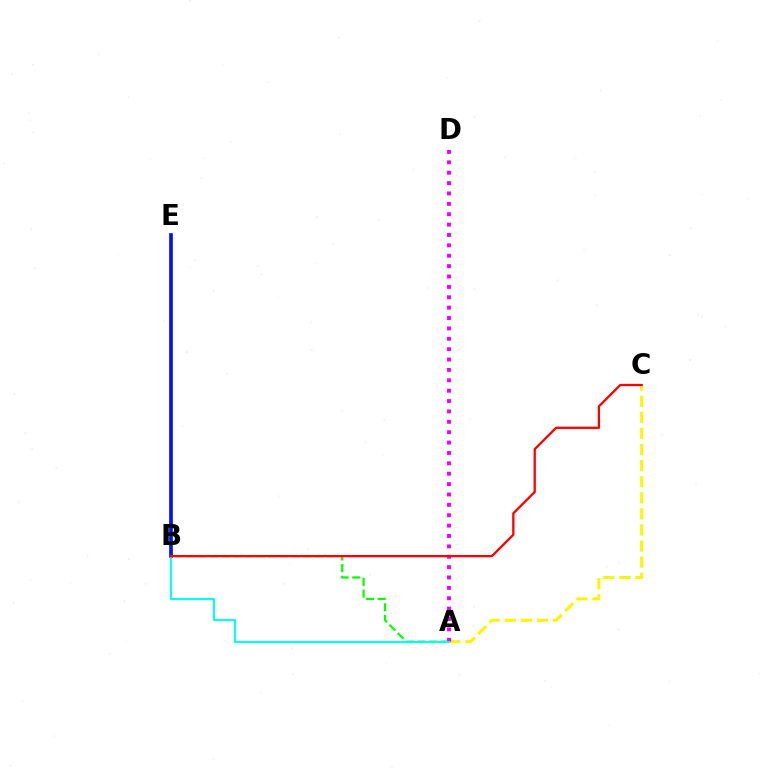{('B', 'E'): [{'color': '#0010ff', 'line_style': 'solid', 'thickness': 2.64}], ('A', 'B'): [{'color': '#08ff00', 'line_style': 'dashed', 'thickness': 1.59}, {'color': '#00fff6', 'line_style': 'solid', 'thickness': 1.51}], ('A', 'C'): [{'color': '#fcf500', 'line_style': 'dashed', 'thickness': 2.19}], ('A', 'D'): [{'color': '#ee00ff', 'line_style': 'dotted', 'thickness': 2.82}], ('B', 'C'): [{'color': '#ff0000', 'line_style': 'solid', 'thickness': 1.66}]}